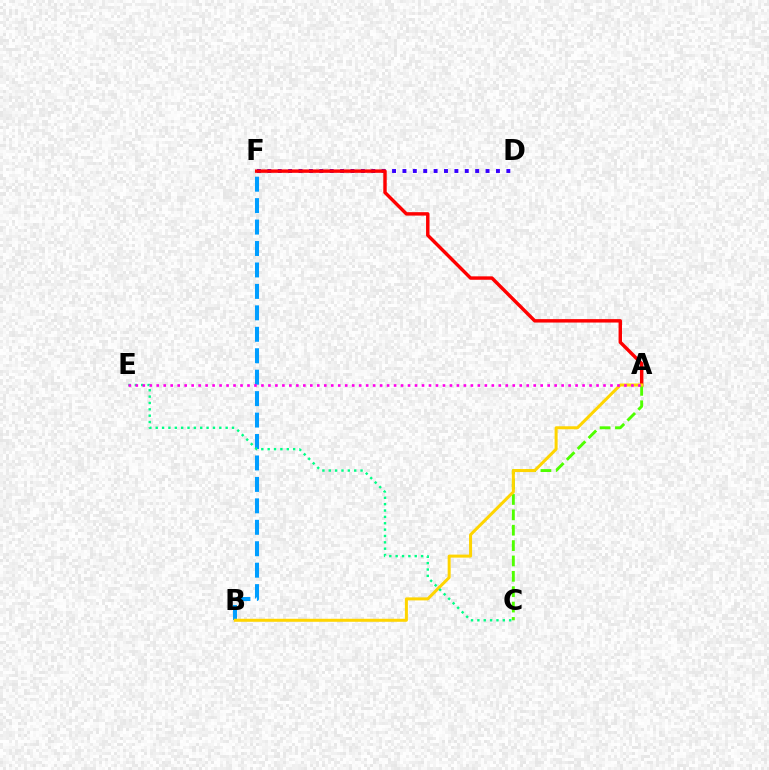{('B', 'F'): [{'color': '#009eff', 'line_style': 'dashed', 'thickness': 2.91}], ('D', 'F'): [{'color': '#3700ff', 'line_style': 'dotted', 'thickness': 2.82}], ('A', 'F'): [{'color': '#ff0000', 'line_style': 'solid', 'thickness': 2.47}], ('A', 'C'): [{'color': '#4fff00', 'line_style': 'dashed', 'thickness': 2.09}], ('A', 'B'): [{'color': '#ffd500', 'line_style': 'solid', 'thickness': 2.17}], ('C', 'E'): [{'color': '#00ff86', 'line_style': 'dotted', 'thickness': 1.73}], ('A', 'E'): [{'color': '#ff00ed', 'line_style': 'dotted', 'thickness': 1.9}]}